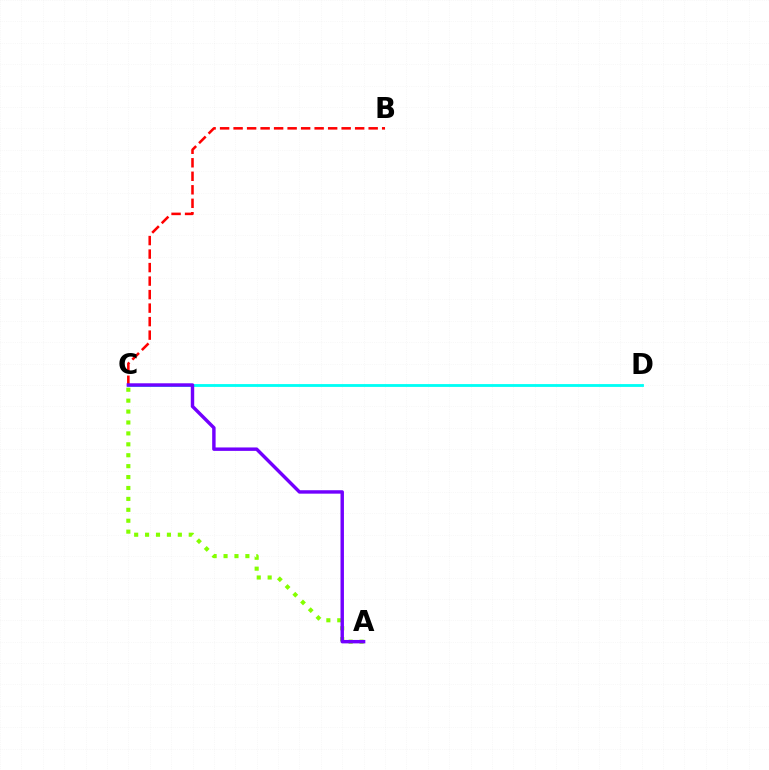{('C', 'D'): [{'color': '#00fff6', 'line_style': 'solid', 'thickness': 2.03}], ('A', 'C'): [{'color': '#84ff00', 'line_style': 'dotted', 'thickness': 2.97}, {'color': '#7200ff', 'line_style': 'solid', 'thickness': 2.47}], ('B', 'C'): [{'color': '#ff0000', 'line_style': 'dashed', 'thickness': 1.83}]}